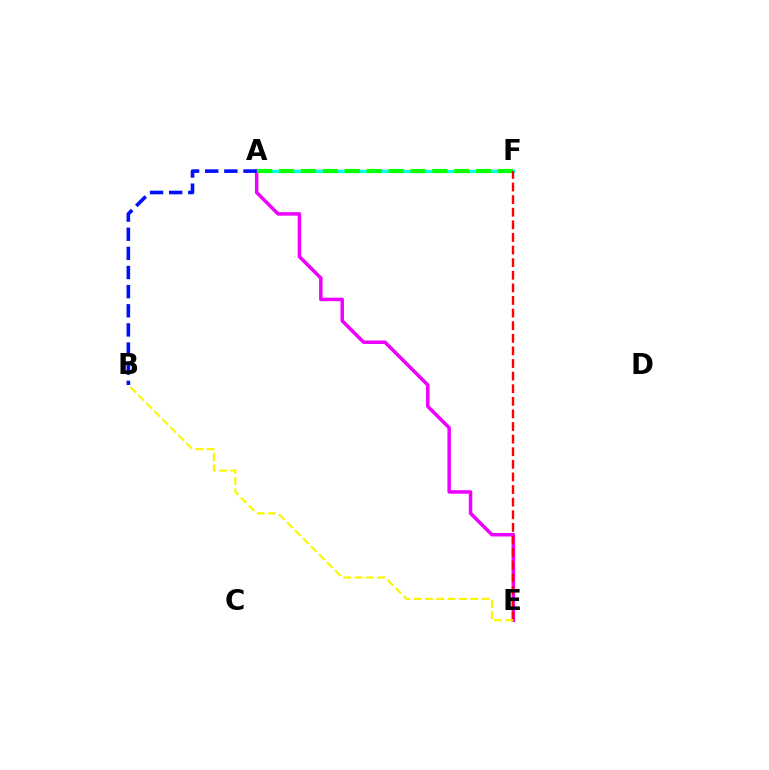{('A', 'F'): [{'color': '#00fff6', 'line_style': 'solid', 'thickness': 2.25}, {'color': '#08ff00', 'line_style': 'dashed', 'thickness': 2.98}], ('A', 'E'): [{'color': '#ee00ff', 'line_style': 'solid', 'thickness': 2.51}], ('E', 'F'): [{'color': '#ff0000', 'line_style': 'dashed', 'thickness': 1.71}], ('B', 'E'): [{'color': '#fcf500', 'line_style': 'dashed', 'thickness': 1.54}], ('A', 'B'): [{'color': '#0010ff', 'line_style': 'dashed', 'thickness': 2.6}]}